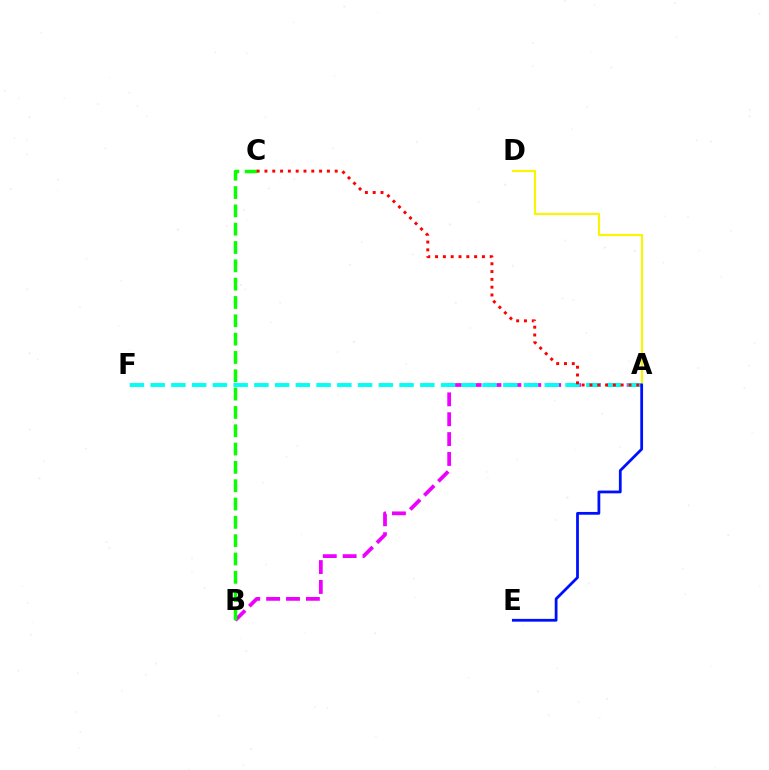{('A', 'B'): [{'color': '#ee00ff', 'line_style': 'dashed', 'thickness': 2.7}], ('B', 'C'): [{'color': '#08ff00', 'line_style': 'dashed', 'thickness': 2.49}], ('A', 'D'): [{'color': '#fcf500', 'line_style': 'solid', 'thickness': 1.54}], ('A', 'F'): [{'color': '#00fff6', 'line_style': 'dashed', 'thickness': 2.82}], ('A', 'C'): [{'color': '#ff0000', 'line_style': 'dotted', 'thickness': 2.12}], ('A', 'E'): [{'color': '#0010ff', 'line_style': 'solid', 'thickness': 2.0}]}